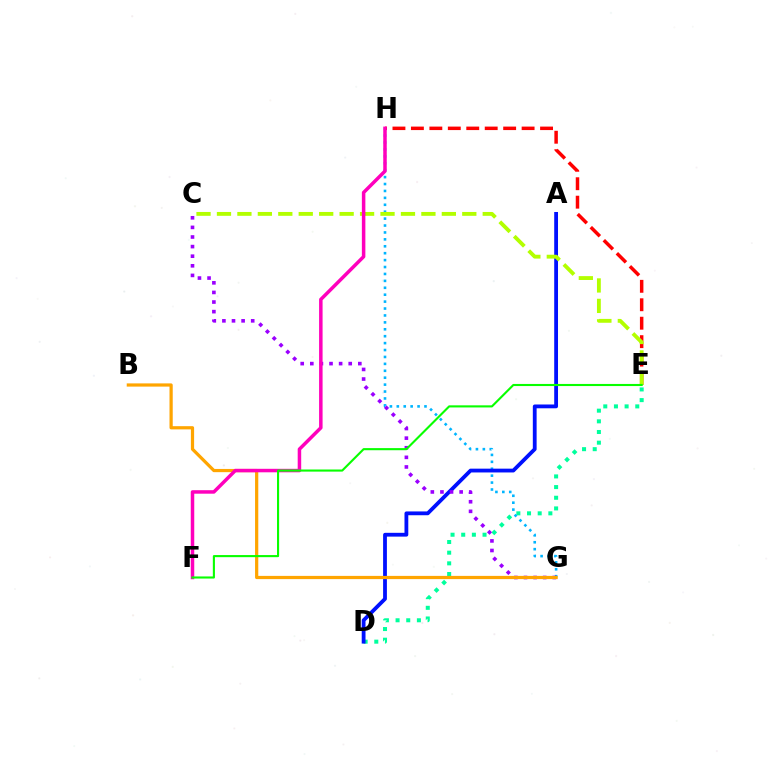{('D', 'E'): [{'color': '#00ff9d', 'line_style': 'dotted', 'thickness': 2.9}], ('G', 'H'): [{'color': '#00b5ff', 'line_style': 'dotted', 'thickness': 1.88}], ('A', 'D'): [{'color': '#0010ff', 'line_style': 'solid', 'thickness': 2.74}], ('C', 'G'): [{'color': '#9b00ff', 'line_style': 'dotted', 'thickness': 2.61}], ('B', 'G'): [{'color': '#ffa500', 'line_style': 'solid', 'thickness': 2.32}], ('E', 'H'): [{'color': '#ff0000', 'line_style': 'dashed', 'thickness': 2.51}], ('C', 'E'): [{'color': '#b3ff00', 'line_style': 'dashed', 'thickness': 2.78}], ('F', 'H'): [{'color': '#ff00bd', 'line_style': 'solid', 'thickness': 2.52}], ('E', 'F'): [{'color': '#08ff00', 'line_style': 'solid', 'thickness': 1.52}]}